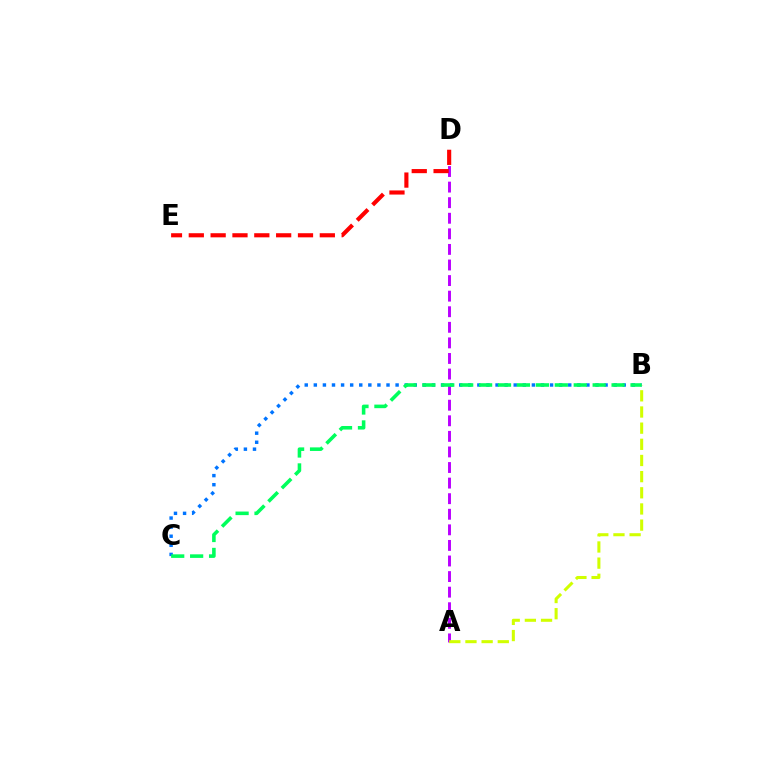{('B', 'C'): [{'color': '#0074ff', 'line_style': 'dotted', 'thickness': 2.47}, {'color': '#00ff5c', 'line_style': 'dashed', 'thickness': 2.57}], ('A', 'D'): [{'color': '#b900ff', 'line_style': 'dashed', 'thickness': 2.12}], ('D', 'E'): [{'color': '#ff0000', 'line_style': 'dashed', 'thickness': 2.97}], ('A', 'B'): [{'color': '#d1ff00', 'line_style': 'dashed', 'thickness': 2.2}]}